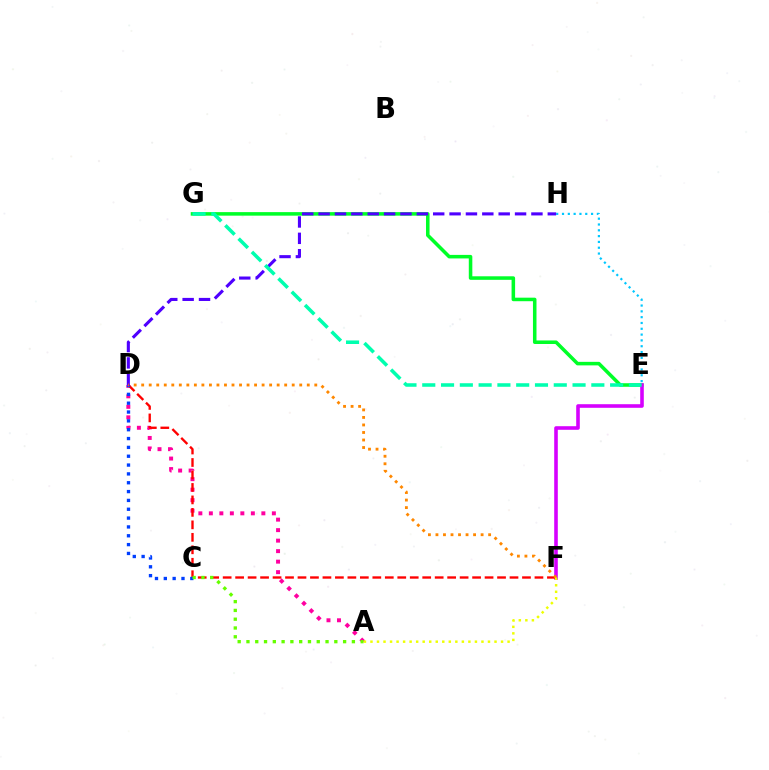{('E', 'G'): [{'color': '#00ff27', 'line_style': 'solid', 'thickness': 2.55}, {'color': '#00ffaf', 'line_style': 'dashed', 'thickness': 2.55}], ('E', 'F'): [{'color': '#d600ff', 'line_style': 'solid', 'thickness': 2.59}], ('A', 'D'): [{'color': '#ff00a0', 'line_style': 'dotted', 'thickness': 2.85}], ('D', 'F'): [{'color': '#ff0000', 'line_style': 'dashed', 'thickness': 1.69}, {'color': '#ff8800', 'line_style': 'dotted', 'thickness': 2.04}], ('C', 'D'): [{'color': '#003fff', 'line_style': 'dotted', 'thickness': 2.4}], ('E', 'H'): [{'color': '#00c7ff', 'line_style': 'dotted', 'thickness': 1.58}], ('D', 'H'): [{'color': '#4f00ff', 'line_style': 'dashed', 'thickness': 2.22}], ('A', 'C'): [{'color': '#66ff00', 'line_style': 'dotted', 'thickness': 2.39}], ('A', 'F'): [{'color': '#eeff00', 'line_style': 'dotted', 'thickness': 1.77}]}